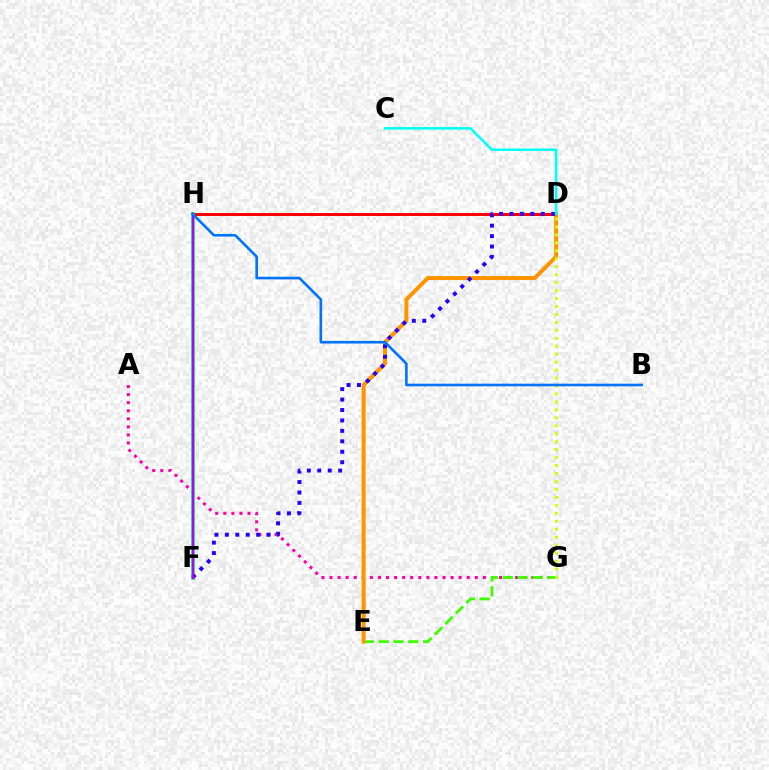{('A', 'G'): [{'color': '#ff00ac', 'line_style': 'dotted', 'thickness': 2.19}], ('D', 'H'): [{'color': '#ff0000', 'line_style': 'solid', 'thickness': 2.15}], ('E', 'G'): [{'color': '#3dff00', 'line_style': 'dashed', 'thickness': 2.02}], ('F', 'H'): [{'color': '#00ff5c', 'line_style': 'solid', 'thickness': 2.63}, {'color': '#b900ff', 'line_style': 'solid', 'thickness': 1.67}], ('D', 'E'): [{'color': '#ff9400', 'line_style': 'solid', 'thickness': 2.88}], ('D', 'F'): [{'color': '#2500ff', 'line_style': 'dotted', 'thickness': 2.84}], ('D', 'G'): [{'color': '#d1ff00', 'line_style': 'dotted', 'thickness': 2.16}], ('C', 'D'): [{'color': '#00fff6', 'line_style': 'solid', 'thickness': 1.83}], ('B', 'H'): [{'color': '#0074ff', 'line_style': 'solid', 'thickness': 1.88}]}